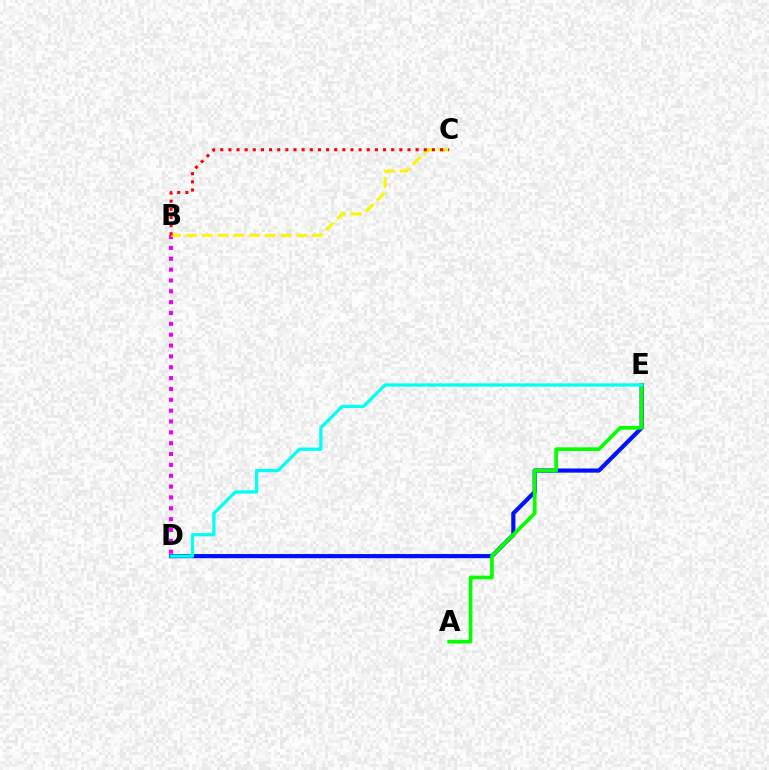{('B', 'D'): [{'color': '#ee00ff', 'line_style': 'dotted', 'thickness': 2.95}], ('D', 'E'): [{'color': '#0010ff', 'line_style': 'solid', 'thickness': 2.99}, {'color': '#00fff6', 'line_style': 'solid', 'thickness': 2.35}], ('B', 'C'): [{'color': '#fcf500', 'line_style': 'dashed', 'thickness': 2.15}, {'color': '#ff0000', 'line_style': 'dotted', 'thickness': 2.21}], ('A', 'E'): [{'color': '#08ff00', 'line_style': 'solid', 'thickness': 2.66}]}